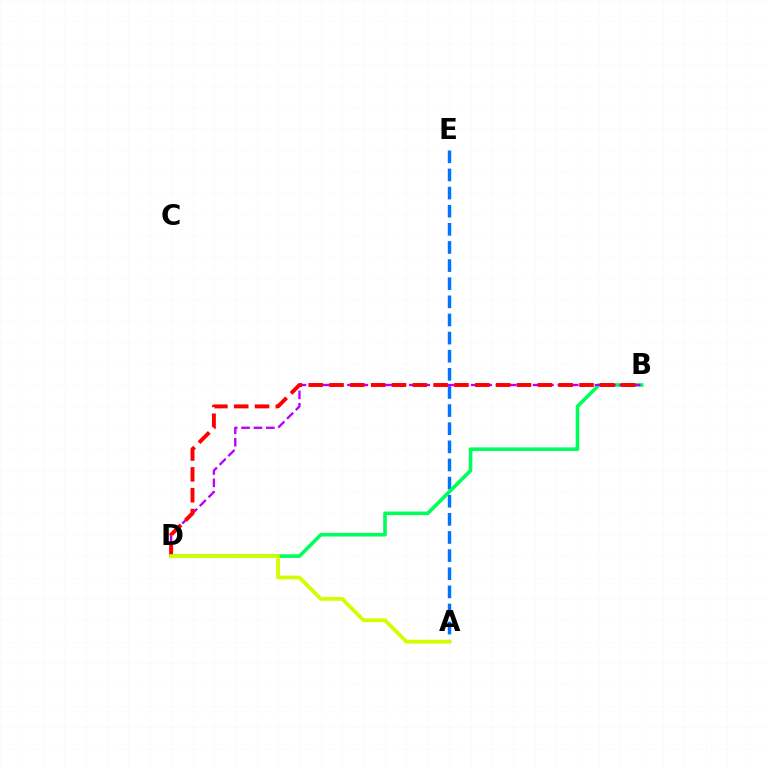{('A', 'E'): [{'color': '#0074ff', 'line_style': 'dashed', 'thickness': 2.46}], ('B', 'D'): [{'color': '#00ff5c', 'line_style': 'solid', 'thickness': 2.6}, {'color': '#b900ff', 'line_style': 'dashed', 'thickness': 1.68}, {'color': '#ff0000', 'line_style': 'dashed', 'thickness': 2.83}], ('A', 'D'): [{'color': '#d1ff00', 'line_style': 'solid', 'thickness': 2.74}]}